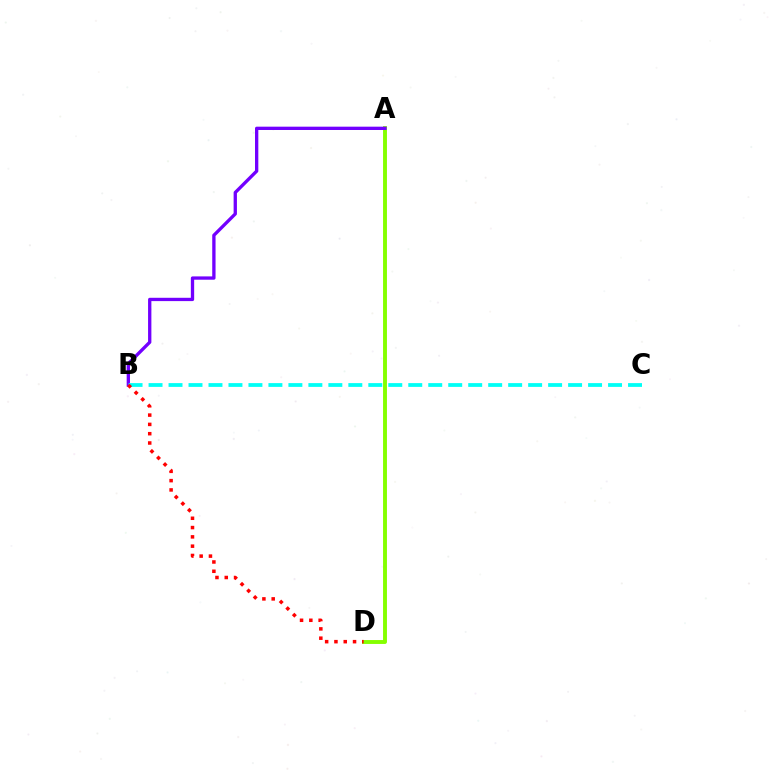{('A', 'D'): [{'color': '#84ff00', 'line_style': 'solid', 'thickness': 2.8}], ('A', 'B'): [{'color': '#7200ff', 'line_style': 'solid', 'thickness': 2.39}], ('B', 'C'): [{'color': '#00fff6', 'line_style': 'dashed', 'thickness': 2.71}], ('B', 'D'): [{'color': '#ff0000', 'line_style': 'dotted', 'thickness': 2.53}]}